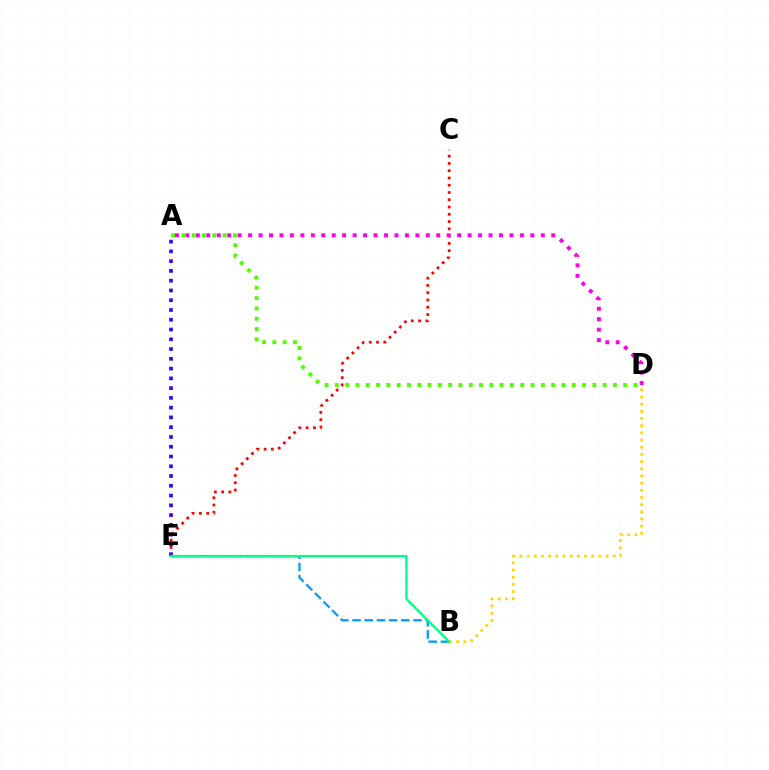{('C', 'E'): [{'color': '#ff0000', 'line_style': 'dotted', 'thickness': 1.98}], ('B', 'E'): [{'color': '#009eff', 'line_style': 'dashed', 'thickness': 1.66}, {'color': '#00ff86', 'line_style': 'solid', 'thickness': 1.69}], ('A', 'E'): [{'color': '#3700ff', 'line_style': 'dotted', 'thickness': 2.65}], ('A', 'D'): [{'color': '#ff00ed', 'line_style': 'dotted', 'thickness': 2.84}, {'color': '#4fff00', 'line_style': 'dotted', 'thickness': 2.8}], ('B', 'D'): [{'color': '#ffd500', 'line_style': 'dotted', 'thickness': 1.95}]}